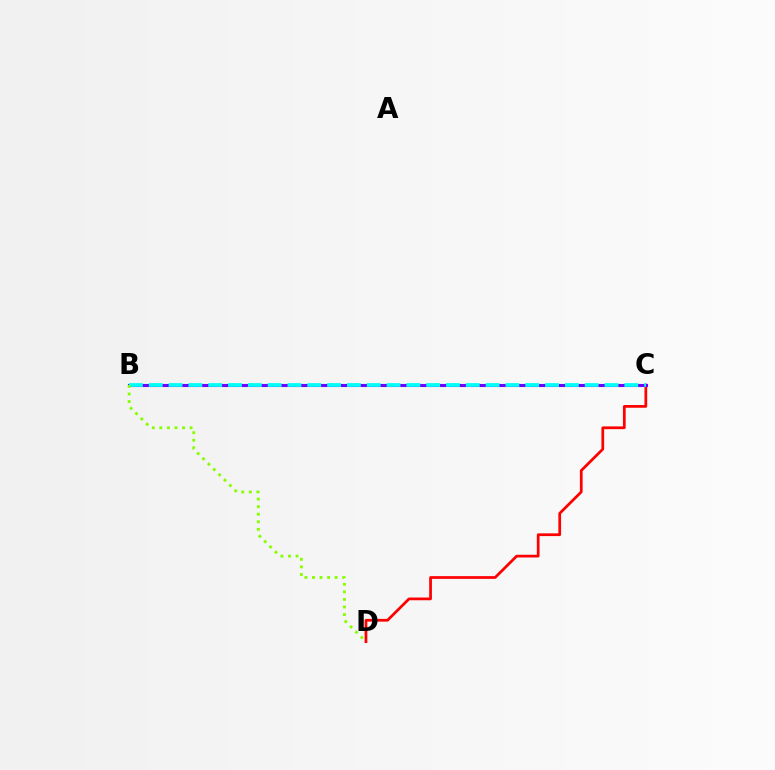{('C', 'D'): [{'color': '#ff0000', 'line_style': 'solid', 'thickness': 1.97}], ('B', 'C'): [{'color': '#7200ff', 'line_style': 'solid', 'thickness': 2.21}, {'color': '#00fff6', 'line_style': 'dashed', 'thickness': 2.69}], ('B', 'D'): [{'color': '#84ff00', 'line_style': 'dotted', 'thickness': 2.05}]}